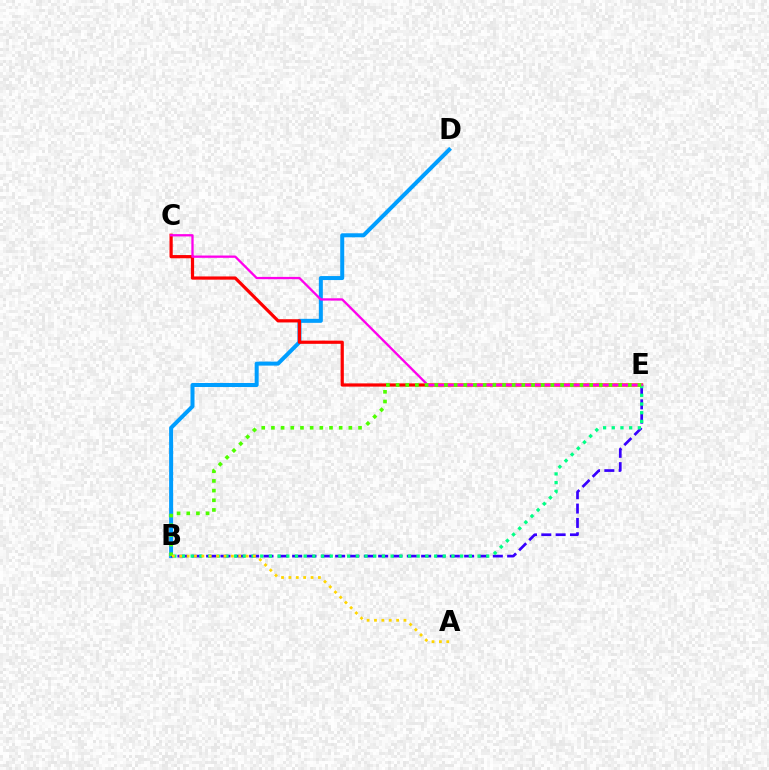{('B', 'D'): [{'color': '#009eff', 'line_style': 'solid', 'thickness': 2.88}], ('C', 'E'): [{'color': '#ff0000', 'line_style': 'solid', 'thickness': 2.32}, {'color': '#ff00ed', 'line_style': 'solid', 'thickness': 1.66}], ('B', 'E'): [{'color': '#3700ff', 'line_style': 'dashed', 'thickness': 1.95}, {'color': '#00ff86', 'line_style': 'dotted', 'thickness': 2.36}, {'color': '#4fff00', 'line_style': 'dotted', 'thickness': 2.63}], ('A', 'B'): [{'color': '#ffd500', 'line_style': 'dotted', 'thickness': 2.0}]}